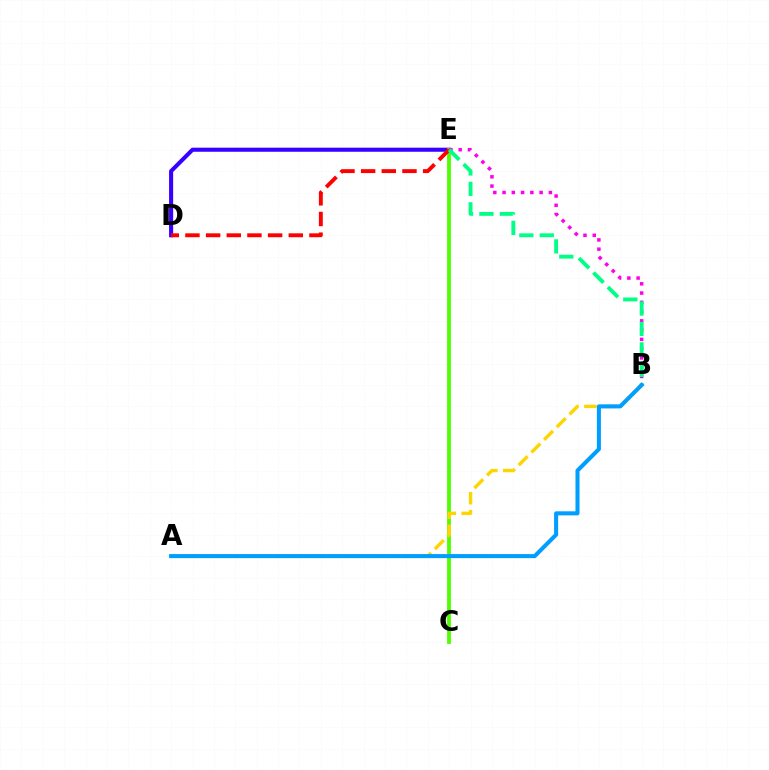{('D', 'E'): [{'color': '#3700ff', 'line_style': 'solid', 'thickness': 2.93}, {'color': '#ff0000', 'line_style': 'dashed', 'thickness': 2.81}], ('C', 'E'): [{'color': '#4fff00', 'line_style': 'solid', 'thickness': 2.75}], ('B', 'E'): [{'color': '#ff00ed', 'line_style': 'dotted', 'thickness': 2.52}, {'color': '#00ff86', 'line_style': 'dashed', 'thickness': 2.78}], ('A', 'B'): [{'color': '#ffd500', 'line_style': 'dashed', 'thickness': 2.44}, {'color': '#009eff', 'line_style': 'solid', 'thickness': 2.91}]}